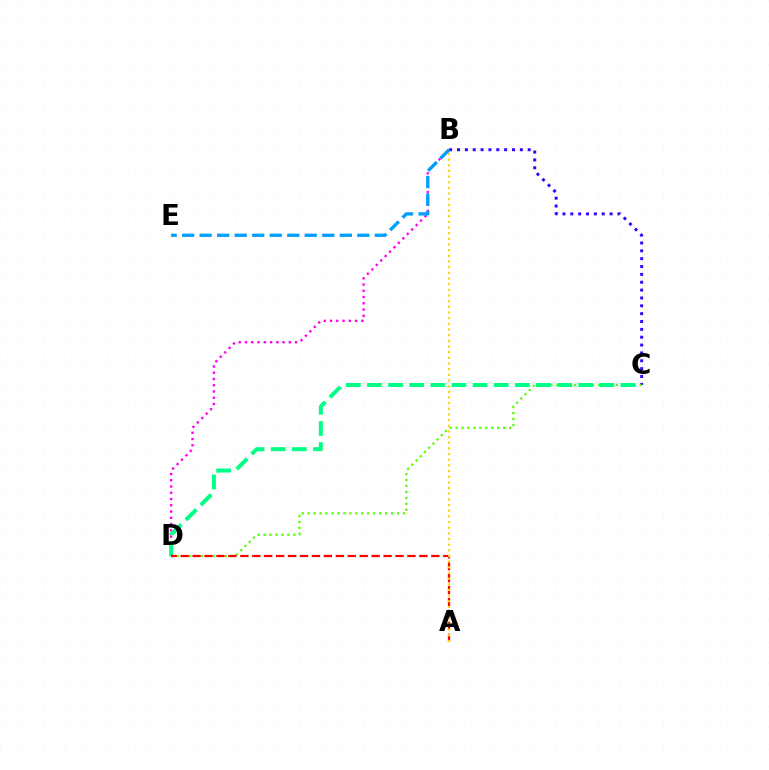{('B', 'D'): [{'color': '#ff00ed', 'line_style': 'dotted', 'thickness': 1.7}], ('B', 'C'): [{'color': '#3700ff', 'line_style': 'dotted', 'thickness': 2.13}], ('C', 'D'): [{'color': '#4fff00', 'line_style': 'dotted', 'thickness': 1.62}, {'color': '#00ff86', 'line_style': 'dashed', 'thickness': 2.87}], ('A', 'D'): [{'color': '#ff0000', 'line_style': 'dashed', 'thickness': 1.62}], ('A', 'B'): [{'color': '#ffd500', 'line_style': 'dotted', 'thickness': 1.54}], ('B', 'E'): [{'color': '#009eff', 'line_style': 'dashed', 'thickness': 2.38}]}